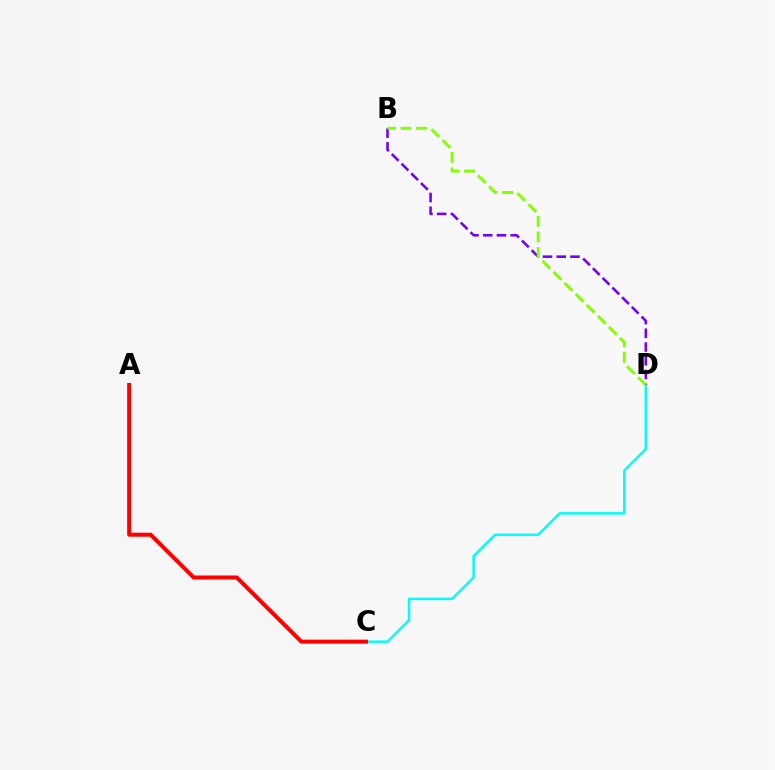{('C', 'D'): [{'color': '#00fff6', 'line_style': 'solid', 'thickness': 1.78}], ('B', 'D'): [{'color': '#7200ff', 'line_style': 'dashed', 'thickness': 1.86}, {'color': '#84ff00', 'line_style': 'dashed', 'thickness': 2.12}], ('A', 'C'): [{'color': '#ff0000', 'line_style': 'solid', 'thickness': 2.89}]}